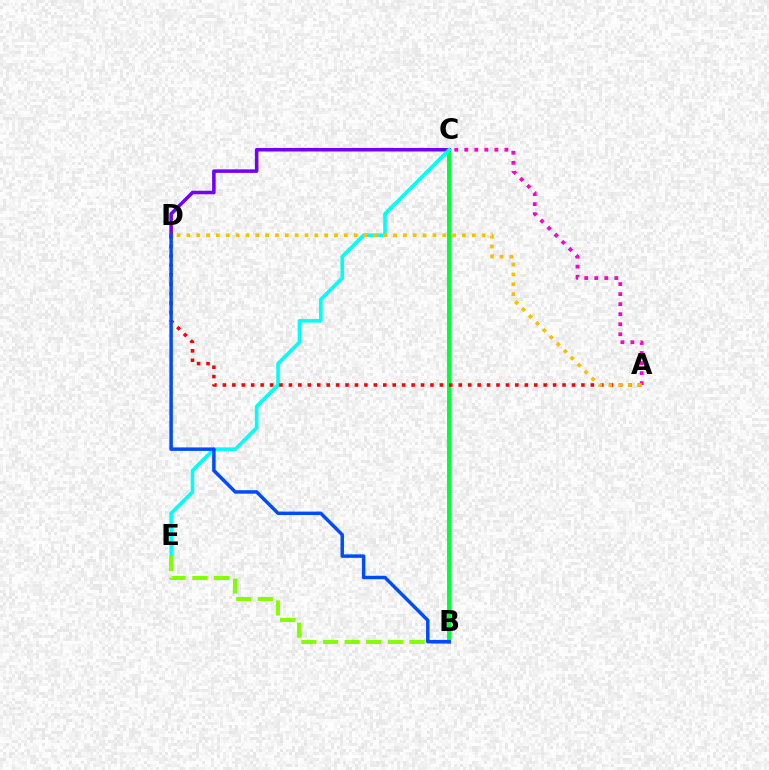{('B', 'C'): [{'color': '#00ff39', 'line_style': 'solid', 'thickness': 2.82}], ('C', 'D'): [{'color': '#7200ff', 'line_style': 'solid', 'thickness': 2.54}], ('C', 'E'): [{'color': '#00fff6', 'line_style': 'solid', 'thickness': 2.58}], ('B', 'E'): [{'color': '#84ff00', 'line_style': 'dashed', 'thickness': 2.94}], ('A', 'D'): [{'color': '#ff0000', 'line_style': 'dotted', 'thickness': 2.56}, {'color': '#ffbd00', 'line_style': 'dotted', 'thickness': 2.67}], ('B', 'D'): [{'color': '#004bff', 'line_style': 'solid', 'thickness': 2.5}], ('A', 'C'): [{'color': '#ff00cf', 'line_style': 'dotted', 'thickness': 2.73}]}